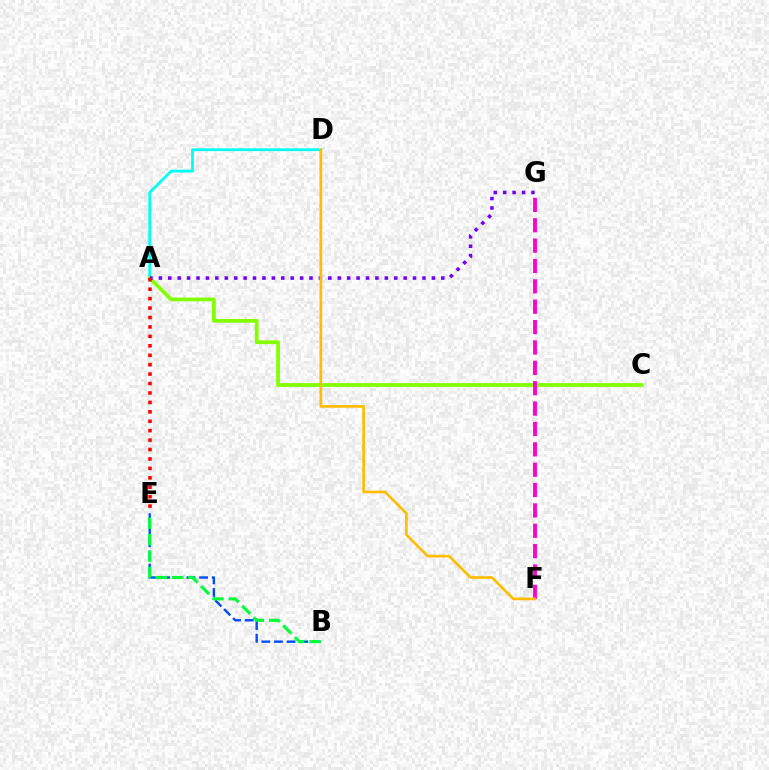{('A', 'D'): [{'color': '#00fff6', 'line_style': 'solid', 'thickness': 1.99}], ('A', 'C'): [{'color': '#84ff00', 'line_style': 'solid', 'thickness': 2.7}], ('A', 'G'): [{'color': '#7200ff', 'line_style': 'dotted', 'thickness': 2.56}], ('F', 'G'): [{'color': '#ff00cf', 'line_style': 'dashed', 'thickness': 2.77}], ('B', 'E'): [{'color': '#004bff', 'line_style': 'dashed', 'thickness': 1.72}, {'color': '#00ff39', 'line_style': 'dashed', 'thickness': 2.23}], ('D', 'F'): [{'color': '#ffbd00', 'line_style': 'solid', 'thickness': 1.92}], ('A', 'E'): [{'color': '#ff0000', 'line_style': 'dotted', 'thickness': 2.56}]}